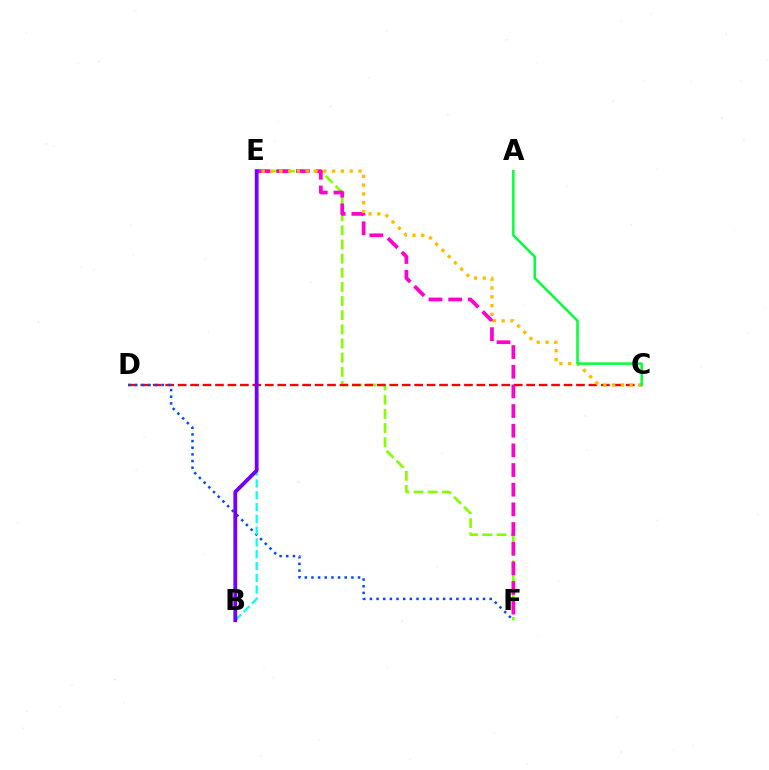{('E', 'F'): [{'color': '#84ff00', 'line_style': 'dashed', 'thickness': 1.92}, {'color': '#ff00cf', 'line_style': 'dashed', 'thickness': 2.67}], ('C', 'D'): [{'color': '#ff0000', 'line_style': 'dashed', 'thickness': 1.69}], ('D', 'F'): [{'color': '#004bff', 'line_style': 'dotted', 'thickness': 1.81}], ('C', 'E'): [{'color': '#ffbd00', 'line_style': 'dotted', 'thickness': 2.39}], ('B', 'E'): [{'color': '#00fff6', 'line_style': 'dashed', 'thickness': 1.6}, {'color': '#7200ff', 'line_style': 'solid', 'thickness': 2.73}], ('A', 'C'): [{'color': '#00ff39', 'line_style': 'solid', 'thickness': 1.78}]}